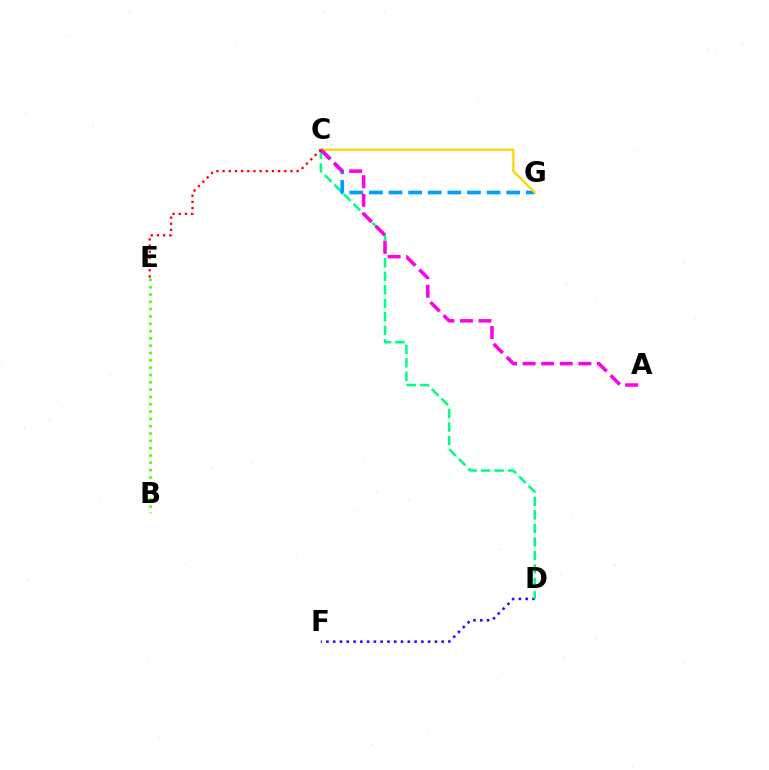{('B', 'E'): [{'color': '#4fff00', 'line_style': 'dotted', 'thickness': 1.99}], ('D', 'F'): [{'color': '#3700ff', 'line_style': 'dotted', 'thickness': 1.84}], ('C', 'D'): [{'color': '#00ff86', 'line_style': 'dashed', 'thickness': 1.83}], ('C', 'G'): [{'color': '#009eff', 'line_style': 'dashed', 'thickness': 2.66}, {'color': '#ffd500', 'line_style': 'solid', 'thickness': 1.62}], ('A', 'C'): [{'color': '#ff00ed', 'line_style': 'dashed', 'thickness': 2.52}], ('C', 'E'): [{'color': '#ff0000', 'line_style': 'dotted', 'thickness': 1.68}]}